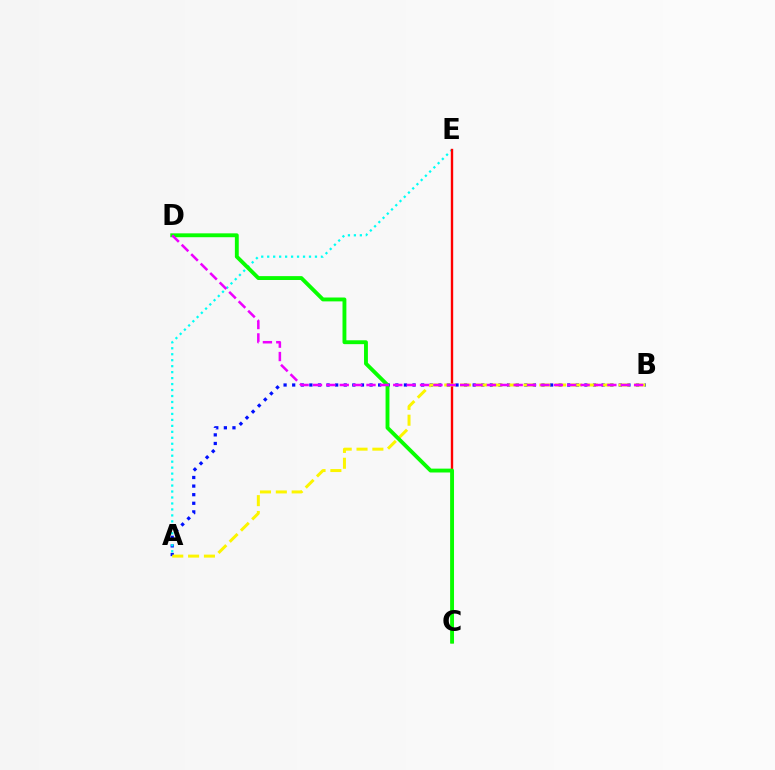{('A', 'B'): [{'color': '#0010ff', 'line_style': 'dotted', 'thickness': 2.34}, {'color': '#fcf500', 'line_style': 'dashed', 'thickness': 2.15}], ('A', 'E'): [{'color': '#00fff6', 'line_style': 'dotted', 'thickness': 1.62}], ('C', 'E'): [{'color': '#ff0000', 'line_style': 'solid', 'thickness': 1.72}], ('C', 'D'): [{'color': '#08ff00', 'line_style': 'solid', 'thickness': 2.79}], ('B', 'D'): [{'color': '#ee00ff', 'line_style': 'dashed', 'thickness': 1.82}]}